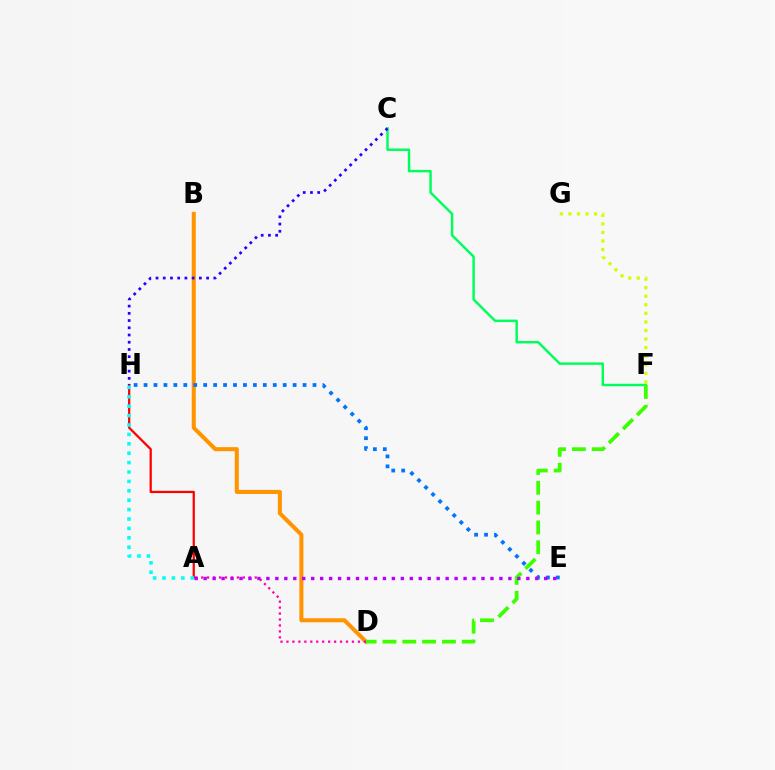{('B', 'D'): [{'color': '#ff9400', 'line_style': 'solid', 'thickness': 2.91}], ('C', 'F'): [{'color': '#00ff5c', 'line_style': 'solid', 'thickness': 1.78}], ('F', 'G'): [{'color': '#d1ff00', 'line_style': 'dotted', 'thickness': 2.33}], ('E', 'H'): [{'color': '#0074ff', 'line_style': 'dotted', 'thickness': 2.7}], ('D', 'F'): [{'color': '#3dff00', 'line_style': 'dashed', 'thickness': 2.69}], ('A', 'D'): [{'color': '#ff00ac', 'line_style': 'dotted', 'thickness': 1.62}], ('A', 'E'): [{'color': '#b900ff', 'line_style': 'dotted', 'thickness': 2.44}], ('A', 'H'): [{'color': '#ff0000', 'line_style': 'solid', 'thickness': 1.62}, {'color': '#00fff6', 'line_style': 'dotted', 'thickness': 2.55}], ('C', 'H'): [{'color': '#2500ff', 'line_style': 'dotted', 'thickness': 1.96}]}